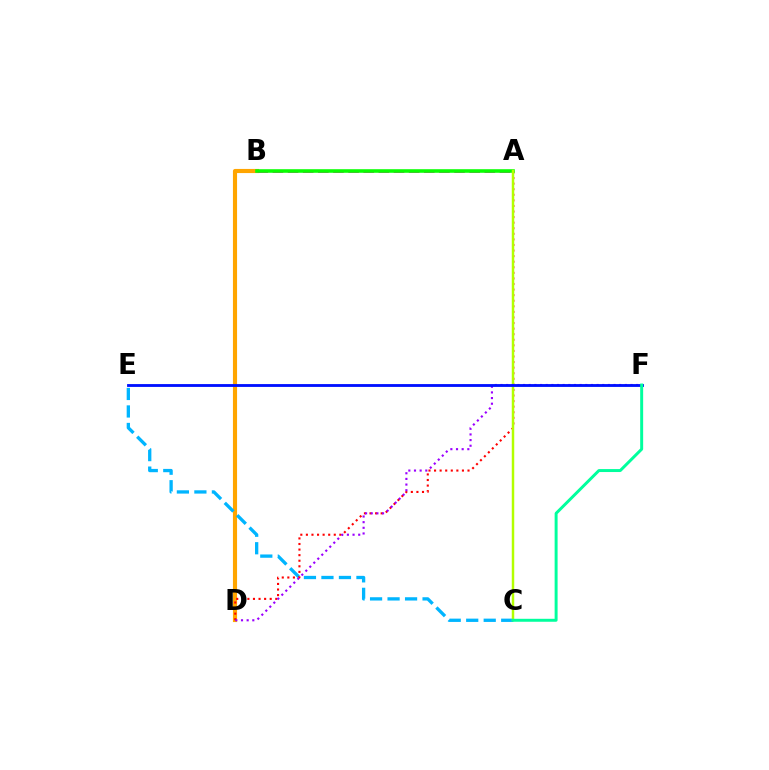{('B', 'D'): [{'color': '#ffa500', 'line_style': 'solid', 'thickness': 2.98}], ('C', 'E'): [{'color': '#00b5ff', 'line_style': 'dashed', 'thickness': 2.38}], ('A', 'D'): [{'color': '#ff0000', 'line_style': 'dotted', 'thickness': 1.51}], ('A', 'B'): [{'color': '#ff00bd', 'line_style': 'dashed', 'thickness': 2.06}, {'color': '#08ff00', 'line_style': 'solid', 'thickness': 2.57}], ('A', 'C'): [{'color': '#b3ff00', 'line_style': 'solid', 'thickness': 1.78}], ('D', 'F'): [{'color': '#9b00ff', 'line_style': 'dotted', 'thickness': 1.54}], ('E', 'F'): [{'color': '#0010ff', 'line_style': 'solid', 'thickness': 2.04}], ('C', 'F'): [{'color': '#00ff9d', 'line_style': 'solid', 'thickness': 2.13}]}